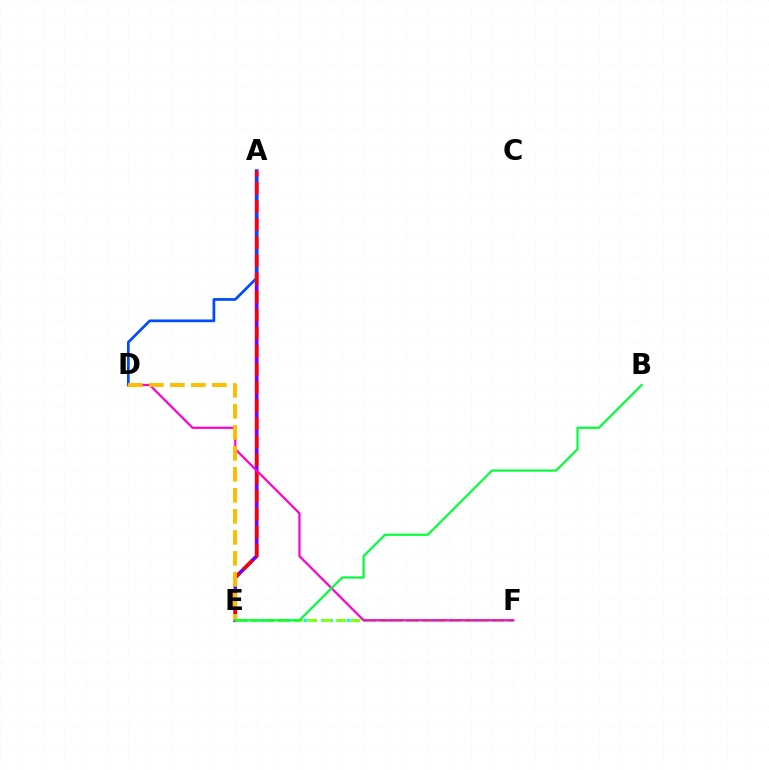{('A', 'E'): [{'color': '#7200ff', 'line_style': 'solid', 'thickness': 2.66}, {'color': '#ff0000', 'line_style': 'dashed', 'thickness': 2.46}], ('E', 'F'): [{'color': '#00fff6', 'line_style': 'dotted', 'thickness': 2.33}, {'color': '#84ff00', 'line_style': 'dashed', 'thickness': 1.95}], ('A', 'D'): [{'color': '#004bff', 'line_style': 'solid', 'thickness': 1.96}], ('D', 'F'): [{'color': '#ff00cf', 'line_style': 'solid', 'thickness': 1.59}], ('D', 'E'): [{'color': '#ffbd00', 'line_style': 'dashed', 'thickness': 2.85}], ('B', 'E'): [{'color': '#00ff39', 'line_style': 'solid', 'thickness': 1.57}]}